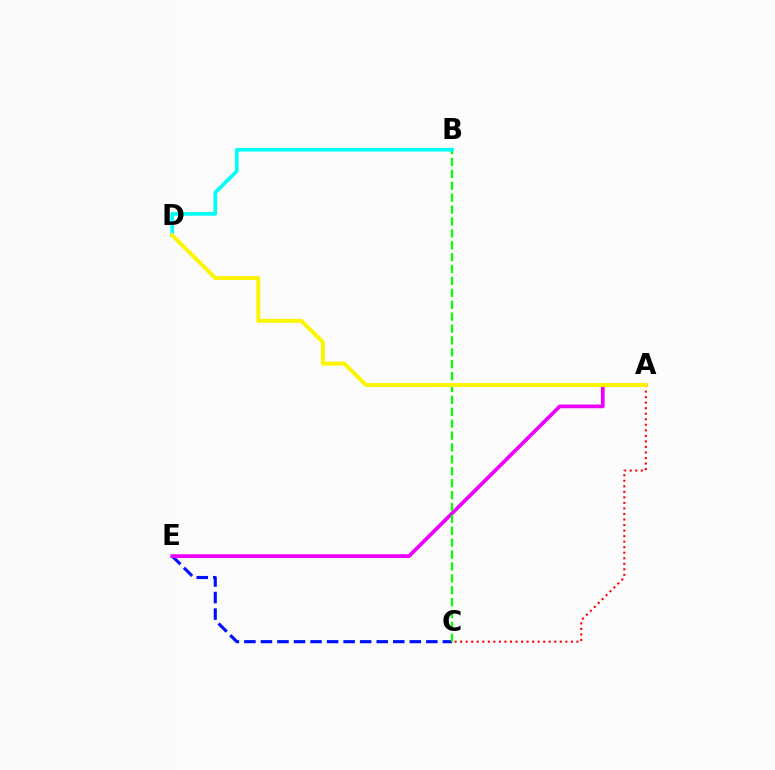{('C', 'E'): [{'color': '#0010ff', 'line_style': 'dashed', 'thickness': 2.25}], ('A', 'E'): [{'color': '#ee00ff', 'line_style': 'solid', 'thickness': 2.68}], ('A', 'C'): [{'color': '#ff0000', 'line_style': 'dotted', 'thickness': 1.5}], ('B', 'C'): [{'color': '#08ff00', 'line_style': 'dashed', 'thickness': 1.62}], ('B', 'D'): [{'color': '#00fff6', 'line_style': 'solid', 'thickness': 2.62}], ('A', 'D'): [{'color': '#fcf500', 'line_style': 'solid', 'thickness': 2.84}]}